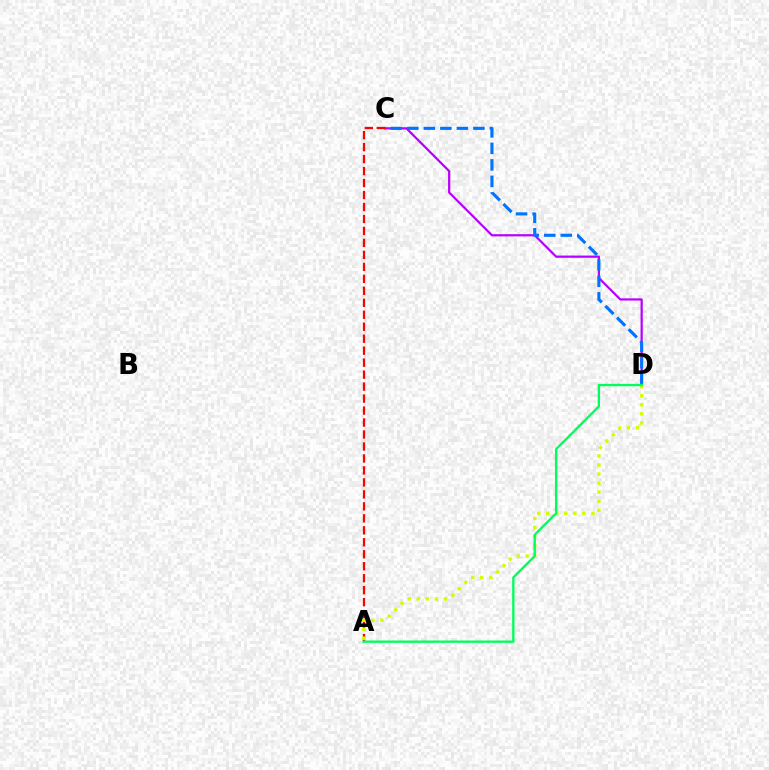{('C', 'D'): [{'color': '#b900ff', 'line_style': 'solid', 'thickness': 1.59}, {'color': '#0074ff', 'line_style': 'dashed', 'thickness': 2.24}], ('A', 'C'): [{'color': '#ff0000', 'line_style': 'dashed', 'thickness': 1.63}], ('A', 'D'): [{'color': '#d1ff00', 'line_style': 'dotted', 'thickness': 2.46}, {'color': '#00ff5c', 'line_style': 'solid', 'thickness': 1.69}]}